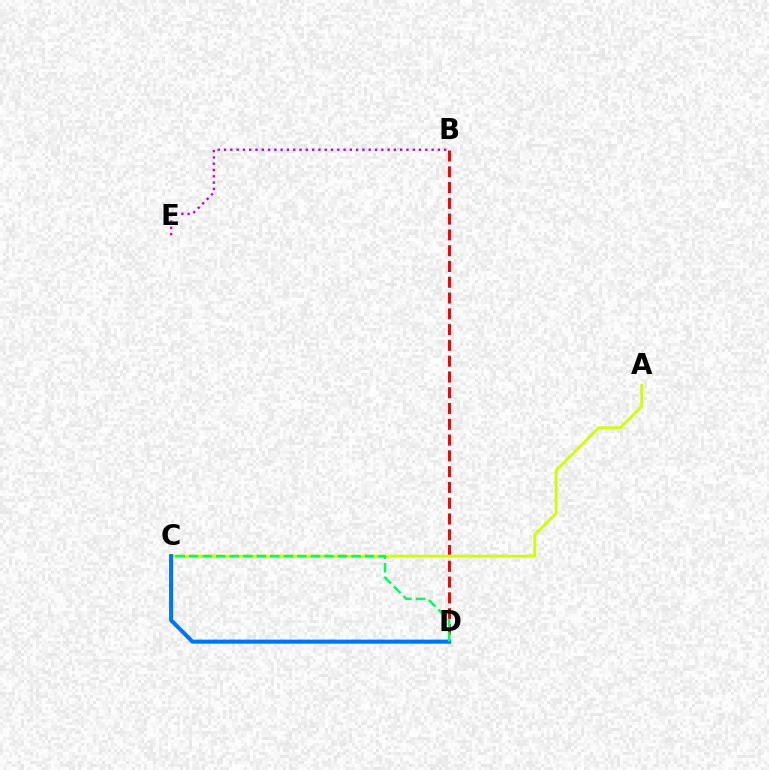{('B', 'D'): [{'color': '#ff0000', 'line_style': 'dashed', 'thickness': 2.14}], ('A', 'C'): [{'color': '#d1ff00', 'line_style': 'solid', 'thickness': 2.05}], ('B', 'E'): [{'color': '#b900ff', 'line_style': 'dotted', 'thickness': 1.71}], ('C', 'D'): [{'color': '#0074ff', 'line_style': 'solid', 'thickness': 2.92}, {'color': '#00ff5c', 'line_style': 'dashed', 'thickness': 1.84}]}